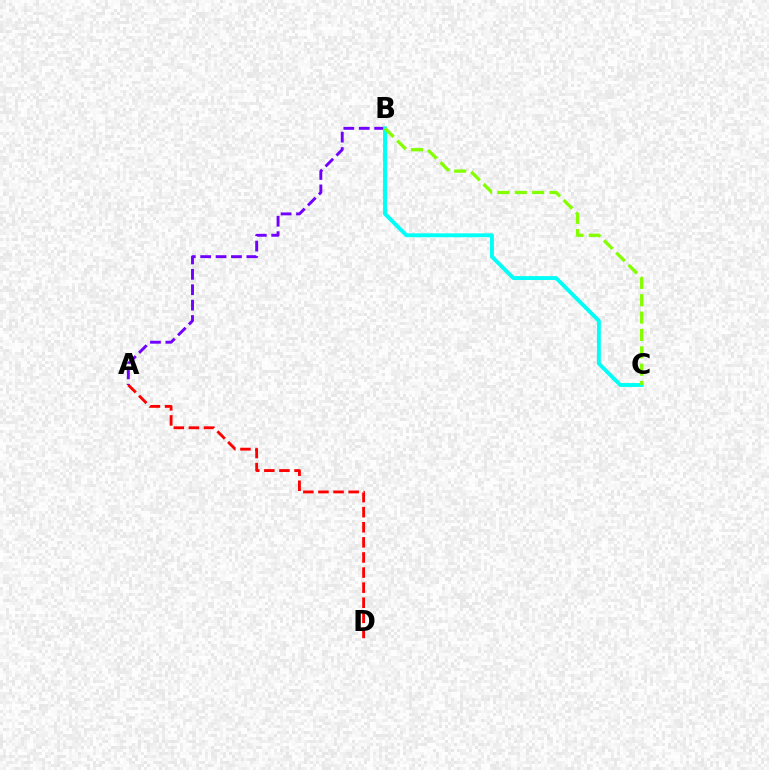{('A', 'B'): [{'color': '#7200ff', 'line_style': 'dashed', 'thickness': 2.09}], ('A', 'D'): [{'color': '#ff0000', 'line_style': 'dashed', 'thickness': 2.05}], ('B', 'C'): [{'color': '#00fff6', 'line_style': 'solid', 'thickness': 2.79}, {'color': '#84ff00', 'line_style': 'dashed', 'thickness': 2.36}]}